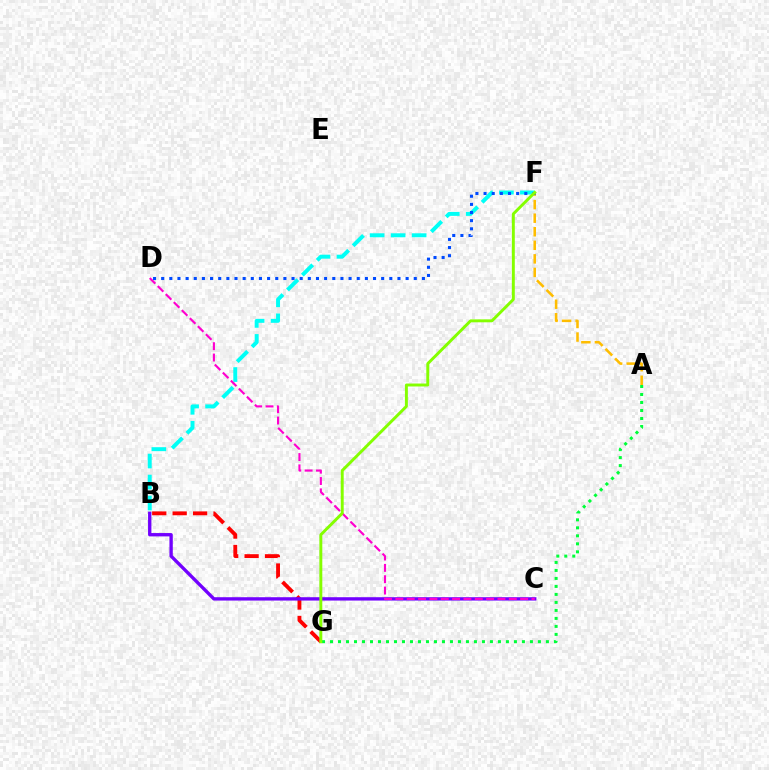{('B', 'F'): [{'color': '#00fff6', 'line_style': 'dashed', 'thickness': 2.85}], ('B', 'G'): [{'color': '#ff0000', 'line_style': 'dashed', 'thickness': 2.78}], ('A', 'G'): [{'color': '#00ff39', 'line_style': 'dotted', 'thickness': 2.17}], ('A', 'F'): [{'color': '#ffbd00', 'line_style': 'dashed', 'thickness': 1.84}], ('B', 'C'): [{'color': '#7200ff', 'line_style': 'solid', 'thickness': 2.41}], ('C', 'D'): [{'color': '#ff00cf', 'line_style': 'dashed', 'thickness': 1.54}], ('D', 'F'): [{'color': '#004bff', 'line_style': 'dotted', 'thickness': 2.21}], ('F', 'G'): [{'color': '#84ff00', 'line_style': 'solid', 'thickness': 2.11}]}